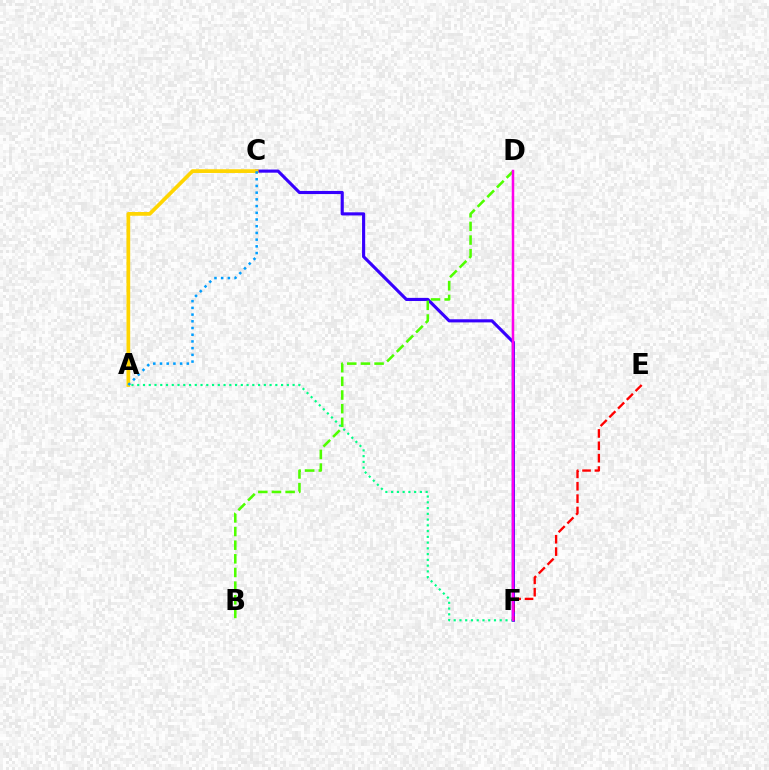{('C', 'F'): [{'color': '#3700ff', 'line_style': 'solid', 'thickness': 2.25}], ('E', 'F'): [{'color': '#ff0000', 'line_style': 'dashed', 'thickness': 1.68}], ('A', 'C'): [{'color': '#ffd500', 'line_style': 'solid', 'thickness': 2.69}, {'color': '#009eff', 'line_style': 'dotted', 'thickness': 1.82}], ('B', 'D'): [{'color': '#4fff00', 'line_style': 'dashed', 'thickness': 1.85}], ('A', 'F'): [{'color': '#00ff86', 'line_style': 'dotted', 'thickness': 1.56}], ('D', 'F'): [{'color': '#ff00ed', 'line_style': 'solid', 'thickness': 1.8}]}